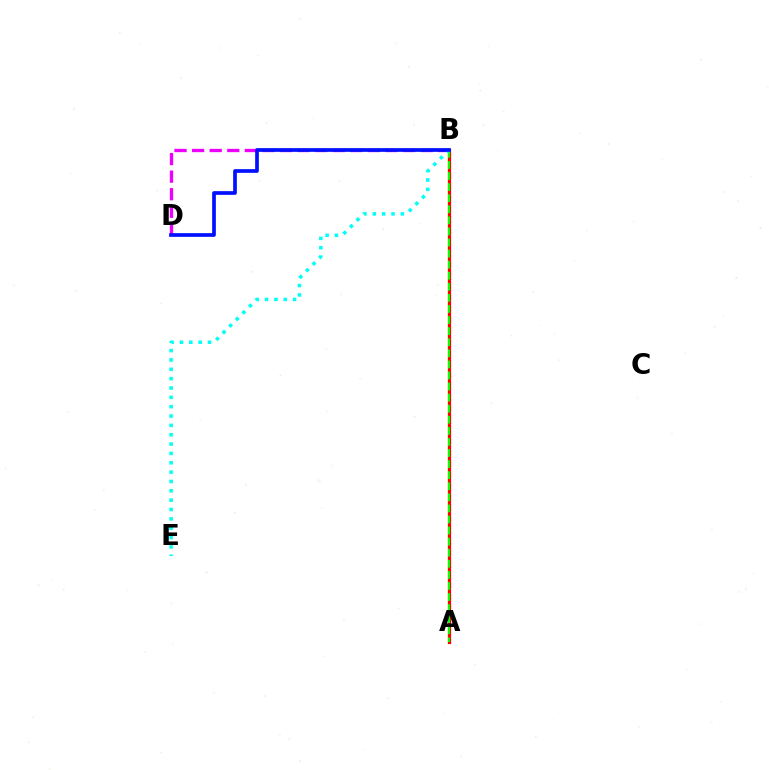{('B', 'D'): [{'color': '#ee00ff', 'line_style': 'dashed', 'thickness': 2.39}, {'color': '#0010ff', 'line_style': 'solid', 'thickness': 2.66}], ('A', 'B'): [{'color': '#fcf500', 'line_style': 'solid', 'thickness': 1.69}, {'color': '#ff0000', 'line_style': 'solid', 'thickness': 2.29}, {'color': '#08ff00', 'line_style': 'dashed', 'thickness': 1.51}], ('B', 'E'): [{'color': '#00fff6', 'line_style': 'dotted', 'thickness': 2.54}]}